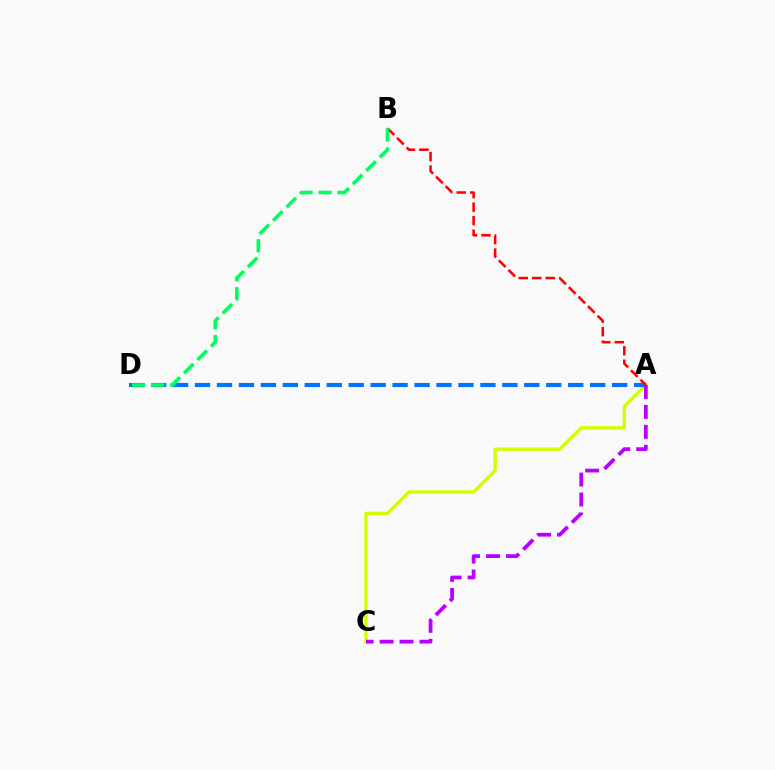{('A', 'C'): [{'color': '#d1ff00', 'line_style': 'solid', 'thickness': 2.41}, {'color': '#b900ff', 'line_style': 'dashed', 'thickness': 2.71}], ('A', 'D'): [{'color': '#0074ff', 'line_style': 'dashed', 'thickness': 2.98}], ('A', 'B'): [{'color': '#ff0000', 'line_style': 'dashed', 'thickness': 1.83}], ('B', 'D'): [{'color': '#00ff5c', 'line_style': 'dashed', 'thickness': 2.58}]}